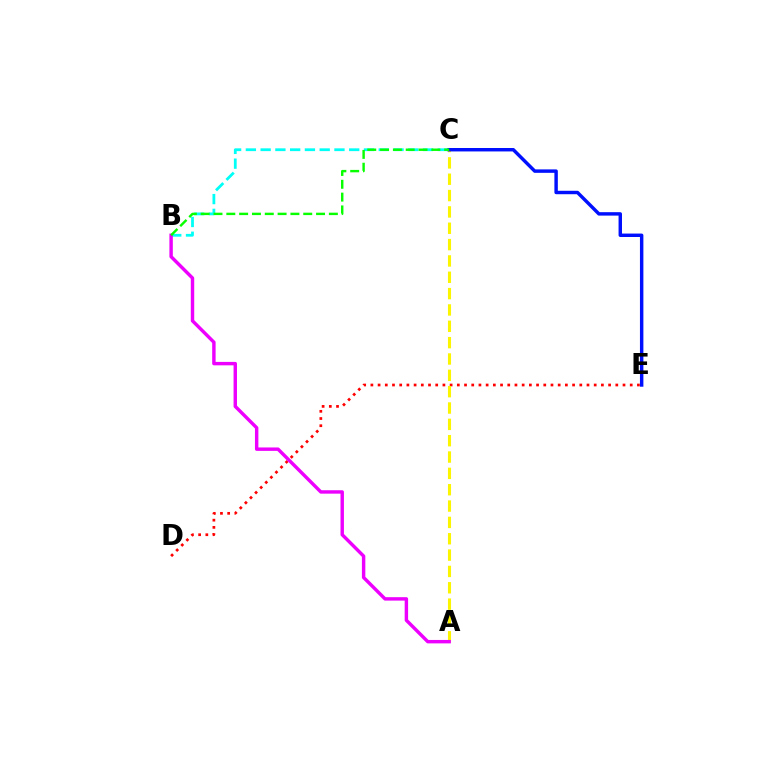{('D', 'E'): [{'color': '#ff0000', 'line_style': 'dotted', 'thickness': 1.96}], ('B', 'C'): [{'color': '#00fff6', 'line_style': 'dashed', 'thickness': 2.01}, {'color': '#08ff00', 'line_style': 'dashed', 'thickness': 1.74}], ('A', 'C'): [{'color': '#fcf500', 'line_style': 'dashed', 'thickness': 2.22}], ('A', 'B'): [{'color': '#ee00ff', 'line_style': 'solid', 'thickness': 2.47}], ('C', 'E'): [{'color': '#0010ff', 'line_style': 'solid', 'thickness': 2.47}]}